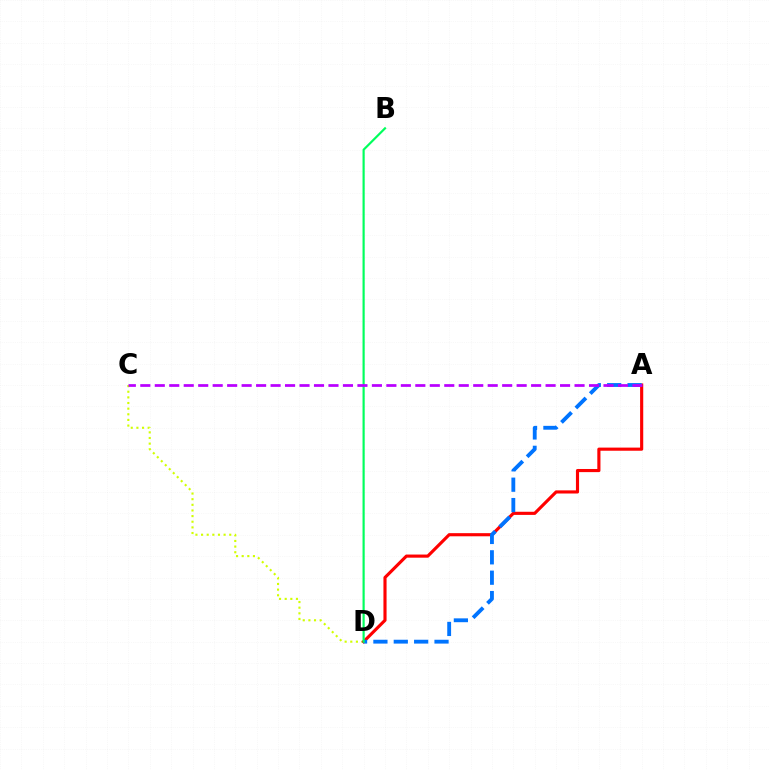{('C', 'D'): [{'color': '#d1ff00', 'line_style': 'dotted', 'thickness': 1.53}], ('A', 'D'): [{'color': '#ff0000', 'line_style': 'solid', 'thickness': 2.26}, {'color': '#0074ff', 'line_style': 'dashed', 'thickness': 2.77}], ('B', 'D'): [{'color': '#00ff5c', 'line_style': 'solid', 'thickness': 1.57}], ('A', 'C'): [{'color': '#b900ff', 'line_style': 'dashed', 'thickness': 1.97}]}